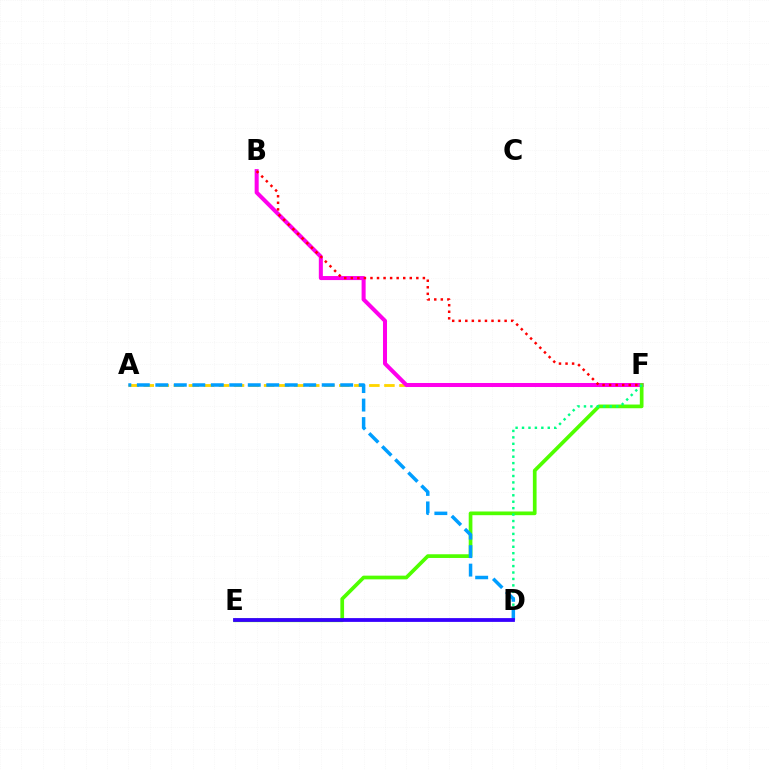{('A', 'F'): [{'color': '#ffd500', 'line_style': 'dashed', 'thickness': 2.04}], ('B', 'F'): [{'color': '#ff00ed', 'line_style': 'solid', 'thickness': 2.9}, {'color': '#ff0000', 'line_style': 'dotted', 'thickness': 1.78}], ('E', 'F'): [{'color': '#4fff00', 'line_style': 'solid', 'thickness': 2.66}], ('D', 'F'): [{'color': '#00ff86', 'line_style': 'dotted', 'thickness': 1.75}], ('A', 'D'): [{'color': '#009eff', 'line_style': 'dashed', 'thickness': 2.51}], ('D', 'E'): [{'color': '#3700ff', 'line_style': 'solid', 'thickness': 2.73}]}